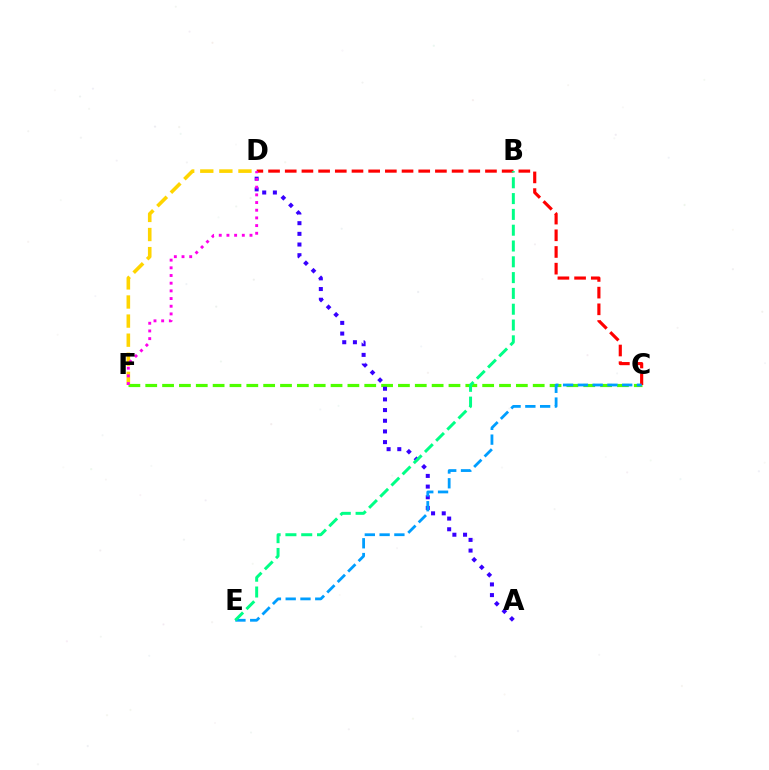{('D', 'F'): [{'color': '#ffd500', 'line_style': 'dashed', 'thickness': 2.59}, {'color': '#ff00ed', 'line_style': 'dotted', 'thickness': 2.09}], ('C', 'F'): [{'color': '#4fff00', 'line_style': 'dashed', 'thickness': 2.29}], ('C', 'D'): [{'color': '#ff0000', 'line_style': 'dashed', 'thickness': 2.27}], ('A', 'D'): [{'color': '#3700ff', 'line_style': 'dotted', 'thickness': 2.9}], ('C', 'E'): [{'color': '#009eff', 'line_style': 'dashed', 'thickness': 2.01}], ('B', 'E'): [{'color': '#00ff86', 'line_style': 'dashed', 'thickness': 2.15}]}